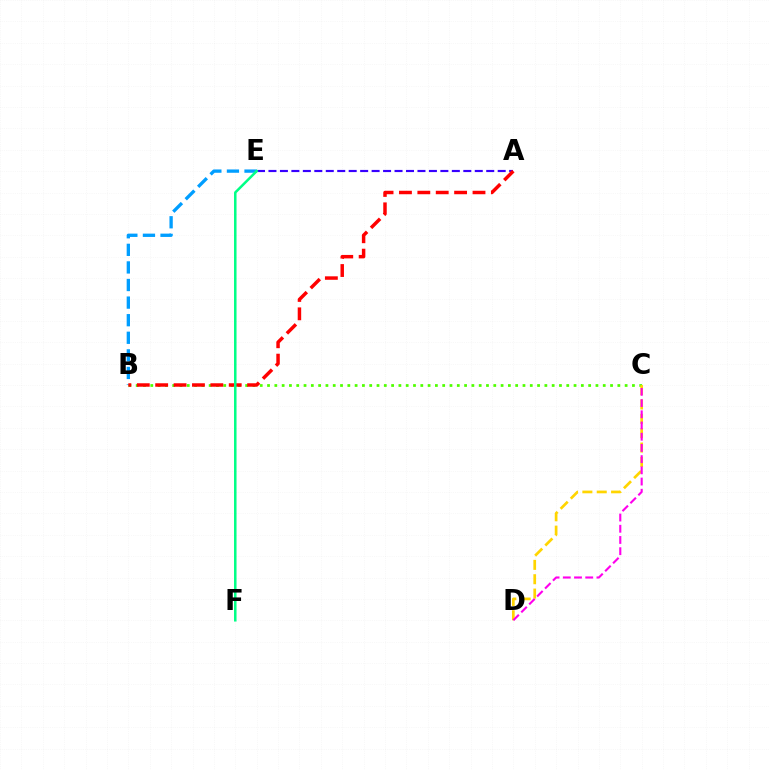{('B', 'C'): [{'color': '#4fff00', 'line_style': 'dotted', 'thickness': 1.98}], ('A', 'E'): [{'color': '#3700ff', 'line_style': 'dashed', 'thickness': 1.56}], ('B', 'E'): [{'color': '#009eff', 'line_style': 'dashed', 'thickness': 2.39}], ('A', 'B'): [{'color': '#ff0000', 'line_style': 'dashed', 'thickness': 2.5}], ('C', 'D'): [{'color': '#ffd500', 'line_style': 'dashed', 'thickness': 1.95}, {'color': '#ff00ed', 'line_style': 'dashed', 'thickness': 1.52}], ('E', 'F'): [{'color': '#00ff86', 'line_style': 'solid', 'thickness': 1.81}]}